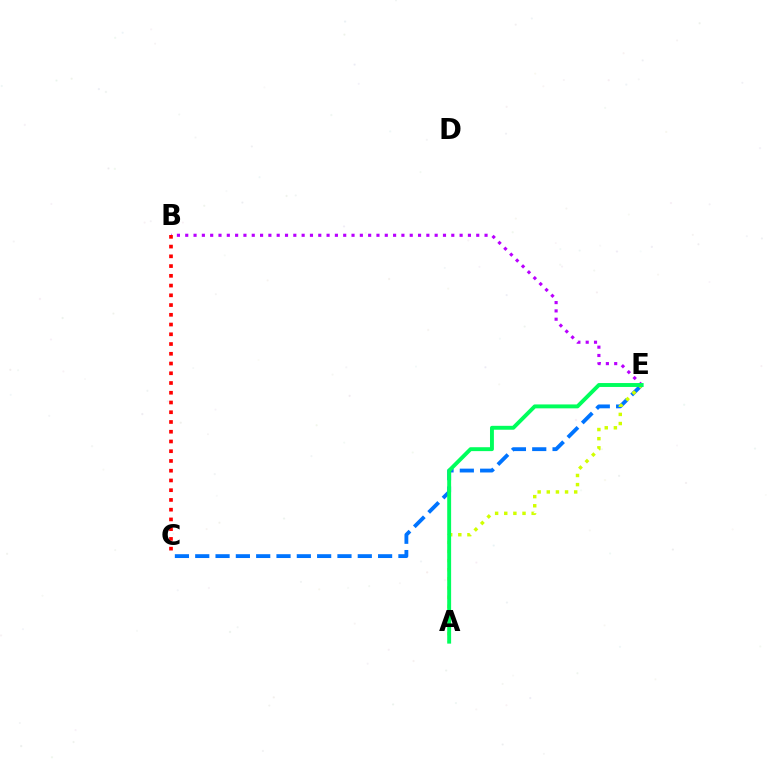{('B', 'E'): [{'color': '#b900ff', 'line_style': 'dotted', 'thickness': 2.26}], ('C', 'E'): [{'color': '#0074ff', 'line_style': 'dashed', 'thickness': 2.76}], ('A', 'E'): [{'color': '#d1ff00', 'line_style': 'dotted', 'thickness': 2.48}, {'color': '#00ff5c', 'line_style': 'solid', 'thickness': 2.81}], ('B', 'C'): [{'color': '#ff0000', 'line_style': 'dotted', 'thickness': 2.65}]}